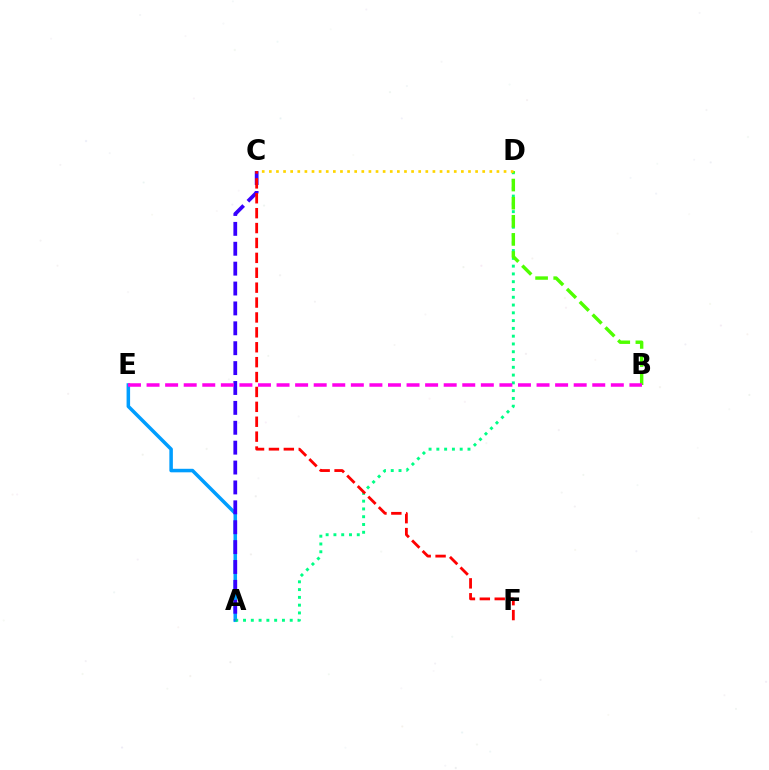{('A', 'E'): [{'color': '#009eff', 'line_style': 'solid', 'thickness': 2.54}], ('A', 'D'): [{'color': '#00ff86', 'line_style': 'dotted', 'thickness': 2.11}], ('B', 'D'): [{'color': '#4fff00', 'line_style': 'dashed', 'thickness': 2.46}], ('A', 'C'): [{'color': '#3700ff', 'line_style': 'dashed', 'thickness': 2.7}], ('C', 'D'): [{'color': '#ffd500', 'line_style': 'dotted', 'thickness': 1.93}], ('B', 'E'): [{'color': '#ff00ed', 'line_style': 'dashed', 'thickness': 2.52}], ('C', 'F'): [{'color': '#ff0000', 'line_style': 'dashed', 'thickness': 2.02}]}